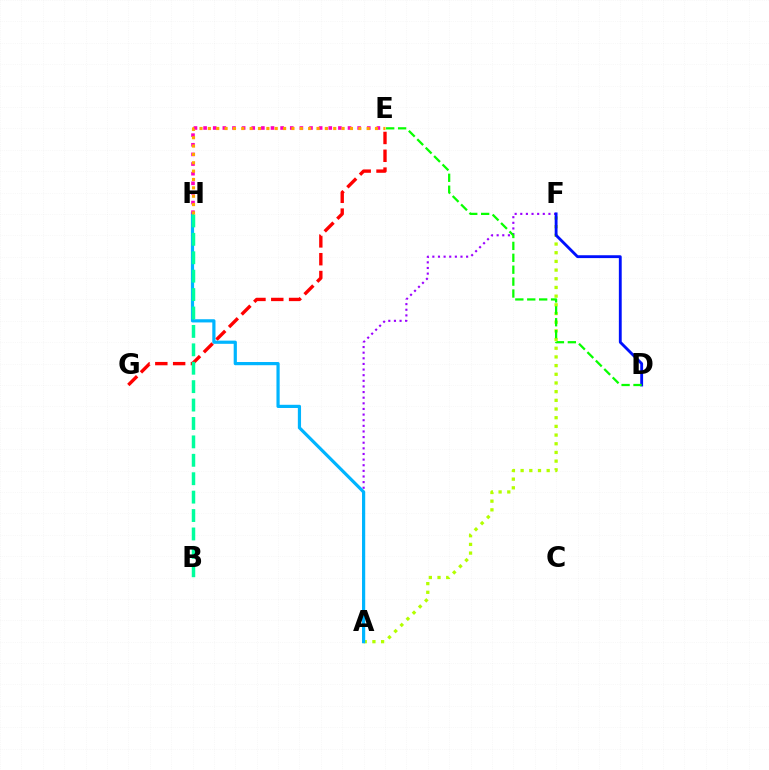{('A', 'F'): [{'color': '#9b00ff', 'line_style': 'dotted', 'thickness': 1.53}, {'color': '#b3ff00', 'line_style': 'dotted', 'thickness': 2.36}], ('D', 'F'): [{'color': '#0010ff', 'line_style': 'solid', 'thickness': 2.05}], ('E', 'G'): [{'color': '#ff0000', 'line_style': 'dashed', 'thickness': 2.42}], ('A', 'H'): [{'color': '#00b5ff', 'line_style': 'solid', 'thickness': 2.3}], ('E', 'H'): [{'color': '#ff00bd', 'line_style': 'dotted', 'thickness': 2.62}, {'color': '#ffa500', 'line_style': 'dotted', 'thickness': 2.27}], ('D', 'E'): [{'color': '#08ff00', 'line_style': 'dashed', 'thickness': 1.62}], ('B', 'H'): [{'color': '#00ff9d', 'line_style': 'dashed', 'thickness': 2.5}]}